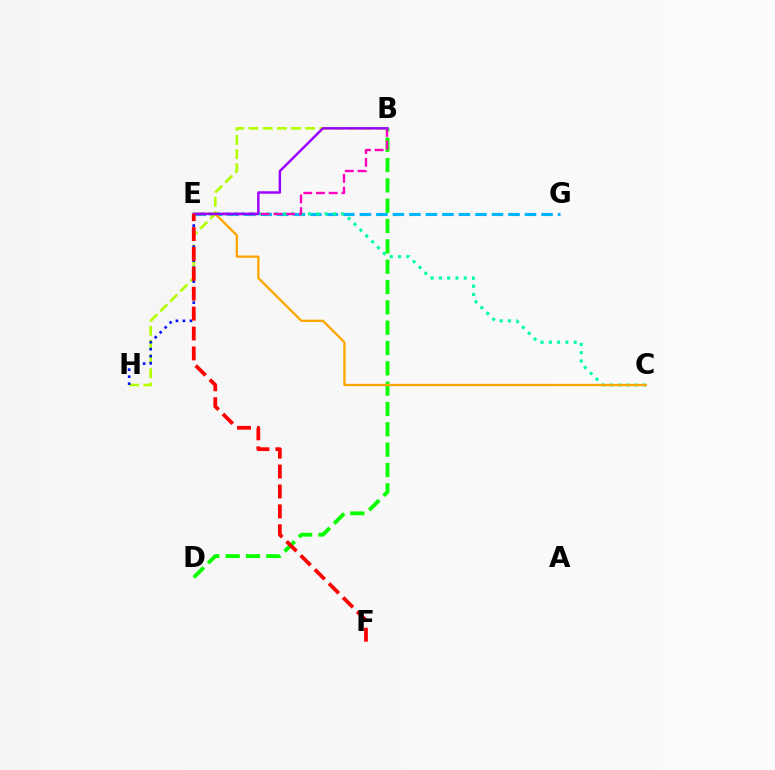{('B', 'D'): [{'color': '#08ff00', 'line_style': 'dashed', 'thickness': 2.76}], ('E', 'G'): [{'color': '#00b5ff', 'line_style': 'dashed', 'thickness': 2.24}], ('C', 'E'): [{'color': '#00ff9d', 'line_style': 'dotted', 'thickness': 2.25}, {'color': '#ffa500', 'line_style': 'solid', 'thickness': 1.67}], ('B', 'H'): [{'color': '#b3ff00', 'line_style': 'dashed', 'thickness': 1.92}], ('B', 'E'): [{'color': '#ff00bd', 'line_style': 'dashed', 'thickness': 1.73}, {'color': '#9b00ff', 'line_style': 'solid', 'thickness': 1.76}], ('E', 'H'): [{'color': '#0010ff', 'line_style': 'dotted', 'thickness': 1.9}], ('E', 'F'): [{'color': '#ff0000', 'line_style': 'dashed', 'thickness': 2.7}]}